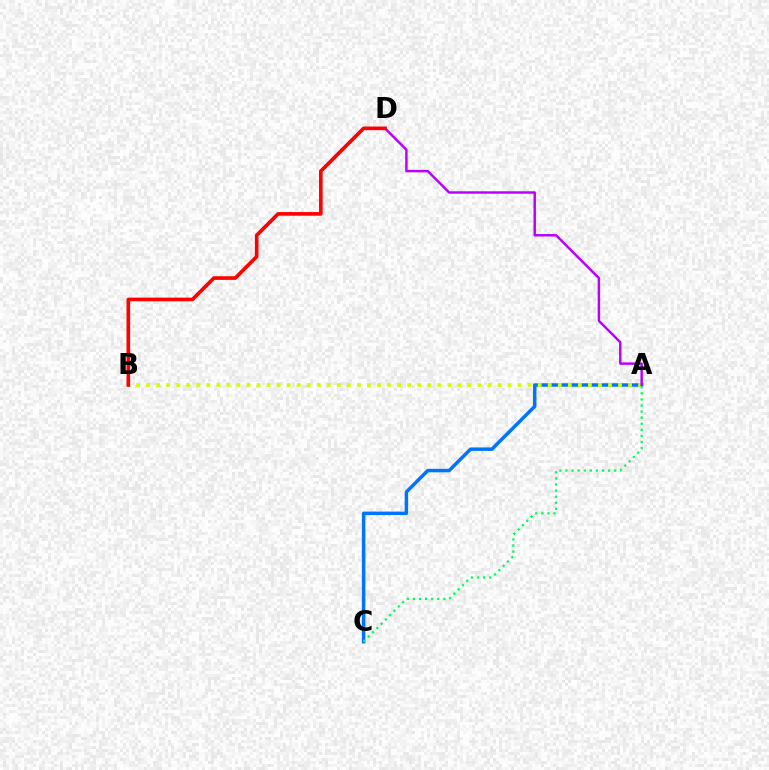{('A', 'C'): [{'color': '#0074ff', 'line_style': 'solid', 'thickness': 2.5}, {'color': '#00ff5c', 'line_style': 'dotted', 'thickness': 1.65}], ('A', 'B'): [{'color': '#d1ff00', 'line_style': 'dotted', 'thickness': 2.73}], ('A', 'D'): [{'color': '#b900ff', 'line_style': 'solid', 'thickness': 1.76}], ('B', 'D'): [{'color': '#ff0000', 'line_style': 'solid', 'thickness': 2.62}]}